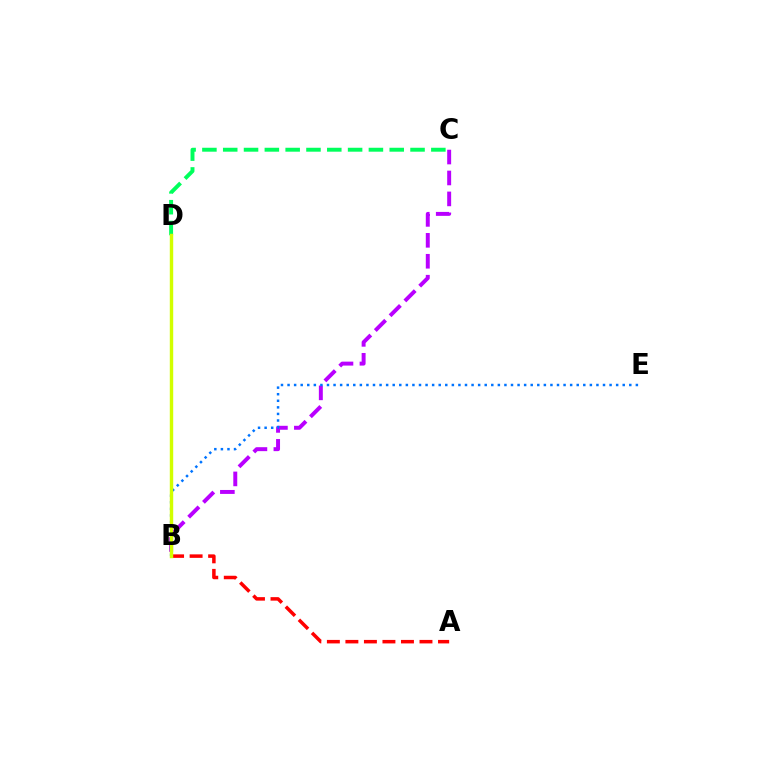{('B', 'C'): [{'color': '#b900ff', 'line_style': 'dashed', 'thickness': 2.84}], ('B', 'E'): [{'color': '#0074ff', 'line_style': 'dotted', 'thickness': 1.79}], ('A', 'B'): [{'color': '#ff0000', 'line_style': 'dashed', 'thickness': 2.52}], ('C', 'D'): [{'color': '#00ff5c', 'line_style': 'dashed', 'thickness': 2.83}], ('B', 'D'): [{'color': '#d1ff00', 'line_style': 'solid', 'thickness': 2.47}]}